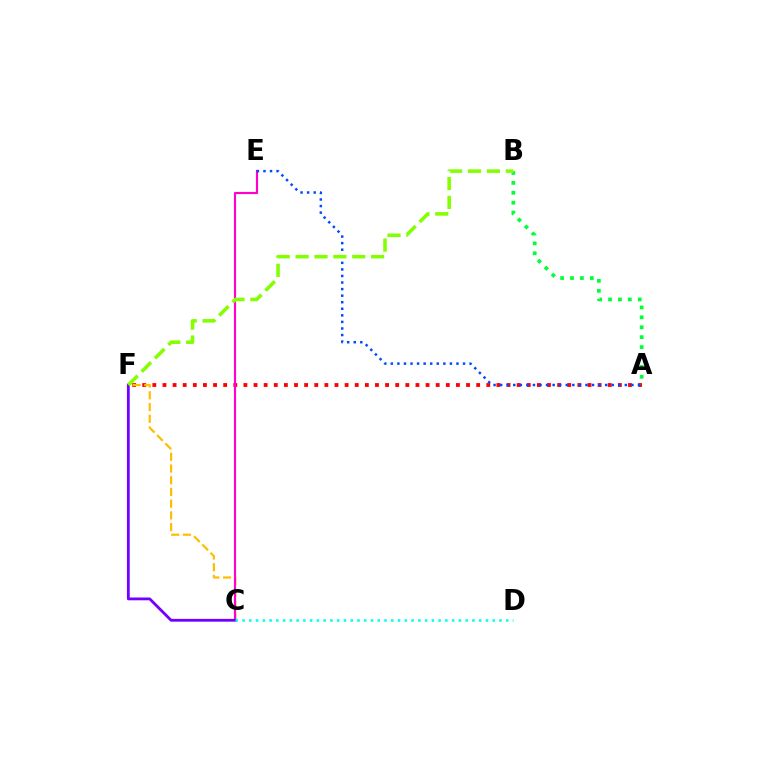{('A', 'F'): [{'color': '#ff0000', 'line_style': 'dotted', 'thickness': 2.75}], ('C', 'F'): [{'color': '#ffbd00', 'line_style': 'dashed', 'thickness': 1.59}, {'color': '#7200ff', 'line_style': 'solid', 'thickness': 2.02}], ('A', 'B'): [{'color': '#00ff39', 'line_style': 'dotted', 'thickness': 2.69}], ('C', 'E'): [{'color': '#ff00cf', 'line_style': 'solid', 'thickness': 1.55}], ('A', 'E'): [{'color': '#004bff', 'line_style': 'dotted', 'thickness': 1.78}], ('B', 'F'): [{'color': '#84ff00', 'line_style': 'dashed', 'thickness': 2.56}], ('C', 'D'): [{'color': '#00fff6', 'line_style': 'dotted', 'thickness': 1.84}]}